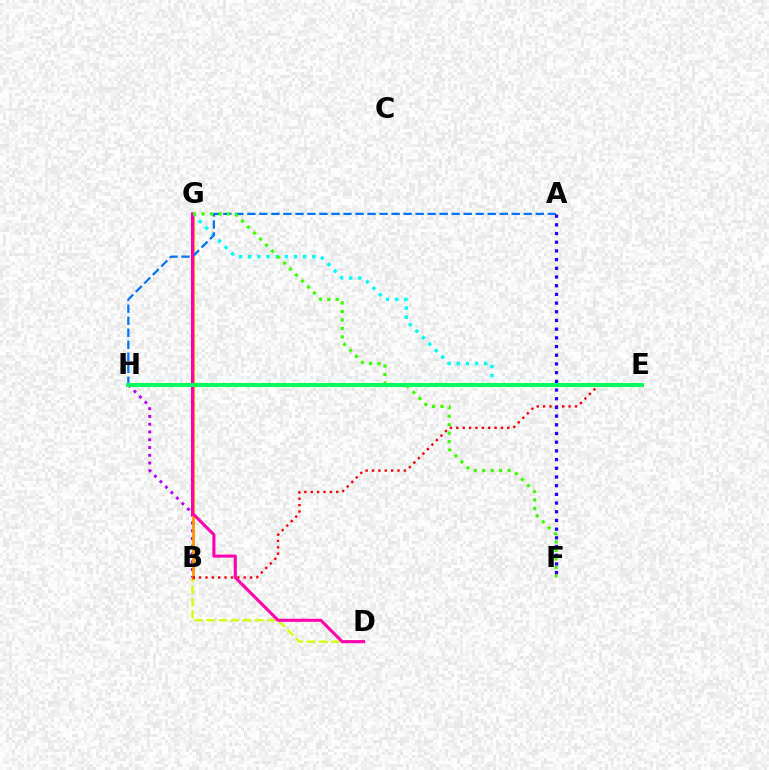{('B', 'D'): [{'color': '#d1ff00', 'line_style': 'dashed', 'thickness': 1.65}], ('B', 'H'): [{'color': '#b900ff', 'line_style': 'dotted', 'thickness': 2.11}], ('B', 'G'): [{'color': '#ff9400', 'line_style': 'solid', 'thickness': 1.98}], ('E', 'G'): [{'color': '#00fff6', 'line_style': 'dotted', 'thickness': 2.49}], ('B', 'E'): [{'color': '#ff0000', 'line_style': 'dotted', 'thickness': 1.73}], ('A', 'H'): [{'color': '#0074ff', 'line_style': 'dashed', 'thickness': 1.63}], ('D', 'G'): [{'color': '#ff00ac', 'line_style': 'solid', 'thickness': 2.23}], ('F', 'G'): [{'color': '#3dff00', 'line_style': 'dotted', 'thickness': 2.3}], ('A', 'F'): [{'color': '#2500ff', 'line_style': 'dotted', 'thickness': 2.36}], ('E', 'H'): [{'color': '#00ff5c', 'line_style': 'solid', 'thickness': 2.88}]}